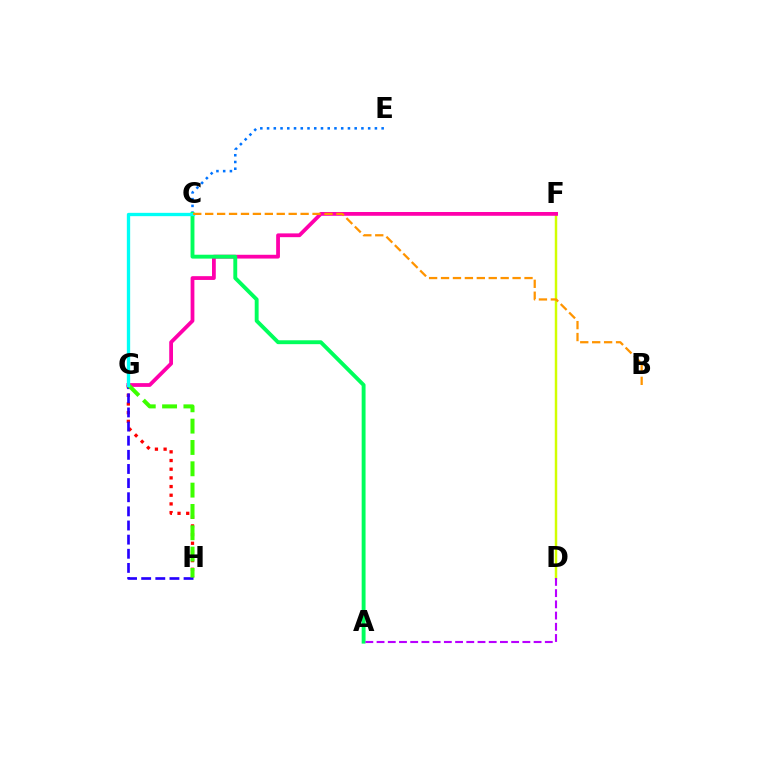{('G', 'H'): [{'color': '#ff0000', 'line_style': 'dotted', 'thickness': 2.36}, {'color': '#2500ff', 'line_style': 'dashed', 'thickness': 1.92}, {'color': '#3dff00', 'line_style': 'dashed', 'thickness': 2.9}], ('C', 'E'): [{'color': '#0074ff', 'line_style': 'dotted', 'thickness': 1.83}], ('D', 'F'): [{'color': '#d1ff00', 'line_style': 'solid', 'thickness': 1.77}], ('F', 'G'): [{'color': '#ff00ac', 'line_style': 'solid', 'thickness': 2.72}], ('A', 'C'): [{'color': '#00ff5c', 'line_style': 'solid', 'thickness': 2.8}], ('A', 'D'): [{'color': '#b900ff', 'line_style': 'dashed', 'thickness': 1.52}], ('C', 'G'): [{'color': '#00fff6', 'line_style': 'solid', 'thickness': 2.39}], ('B', 'C'): [{'color': '#ff9400', 'line_style': 'dashed', 'thickness': 1.62}]}